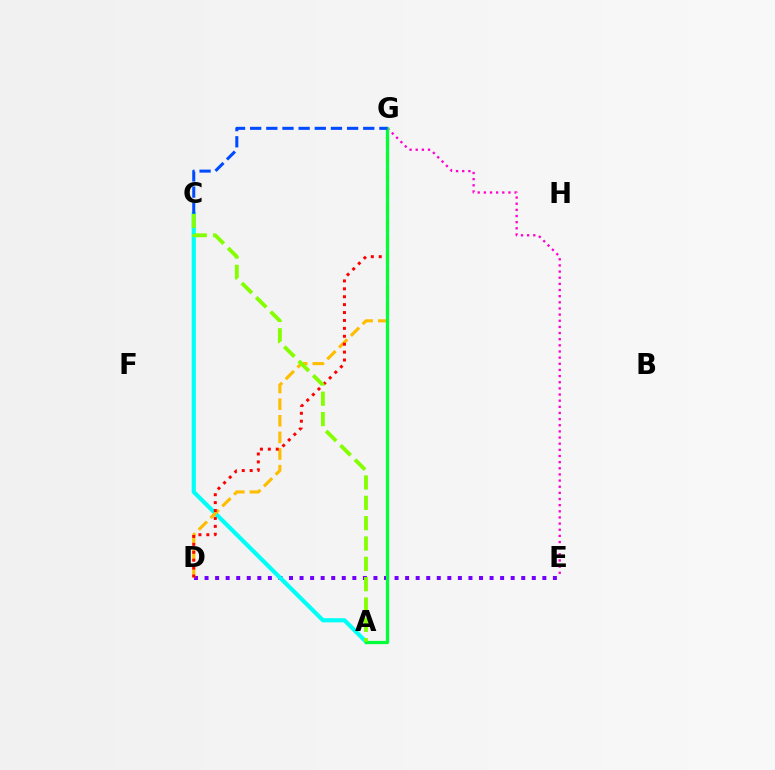{('D', 'E'): [{'color': '#7200ff', 'line_style': 'dotted', 'thickness': 2.87}], ('A', 'C'): [{'color': '#00fff6', 'line_style': 'solid', 'thickness': 2.99}, {'color': '#84ff00', 'line_style': 'dashed', 'thickness': 2.76}], ('D', 'G'): [{'color': '#ffbd00', 'line_style': 'dashed', 'thickness': 2.26}, {'color': '#ff0000', 'line_style': 'dotted', 'thickness': 2.15}], ('E', 'G'): [{'color': '#ff00cf', 'line_style': 'dotted', 'thickness': 1.67}], ('A', 'G'): [{'color': '#00ff39', 'line_style': 'solid', 'thickness': 2.33}], ('C', 'G'): [{'color': '#004bff', 'line_style': 'dashed', 'thickness': 2.19}]}